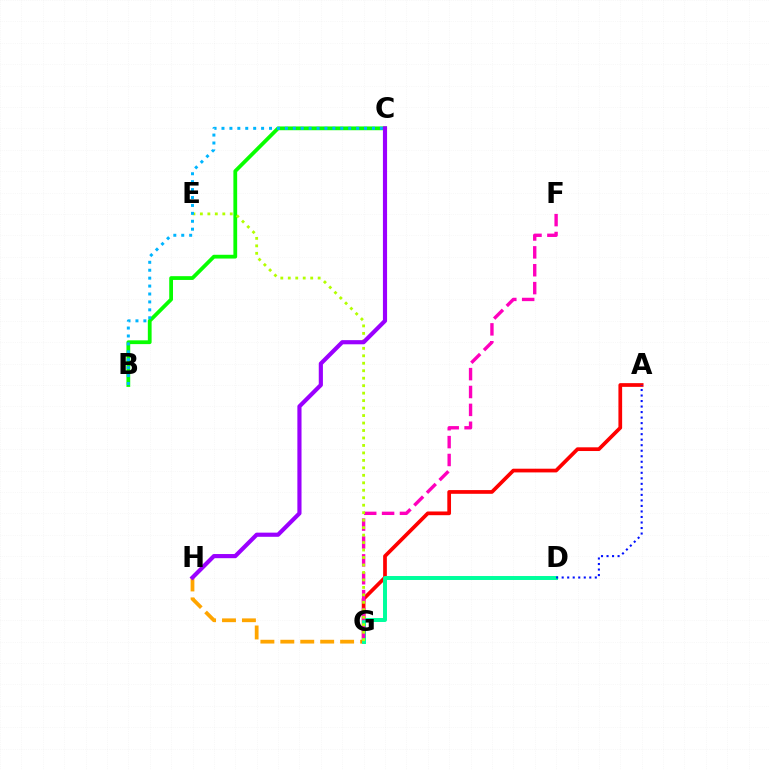{('G', 'H'): [{'color': '#ffa500', 'line_style': 'dashed', 'thickness': 2.71}], ('A', 'G'): [{'color': '#ff0000', 'line_style': 'solid', 'thickness': 2.67}], ('D', 'G'): [{'color': '#00ff9d', 'line_style': 'solid', 'thickness': 2.85}], ('B', 'C'): [{'color': '#08ff00', 'line_style': 'solid', 'thickness': 2.72}, {'color': '#00b5ff', 'line_style': 'dotted', 'thickness': 2.15}], ('F', 'G'): [{'color': '#ff00bd', 'line_style': 'dashed', 'thickness': 2.43}], ('E', 'G'): [{'color': '#b3ff00', 'line_style': 'dotted', 'thickness': 2.03}], ('A', 'D'): [{'color': '#0010ff', 'line_style': 'dotted', 'thickness': 1.5}], ('C', 'H'): [{'color': '#9b00ff', 'line_style': 'solid', 'thickness': 2.99}]}